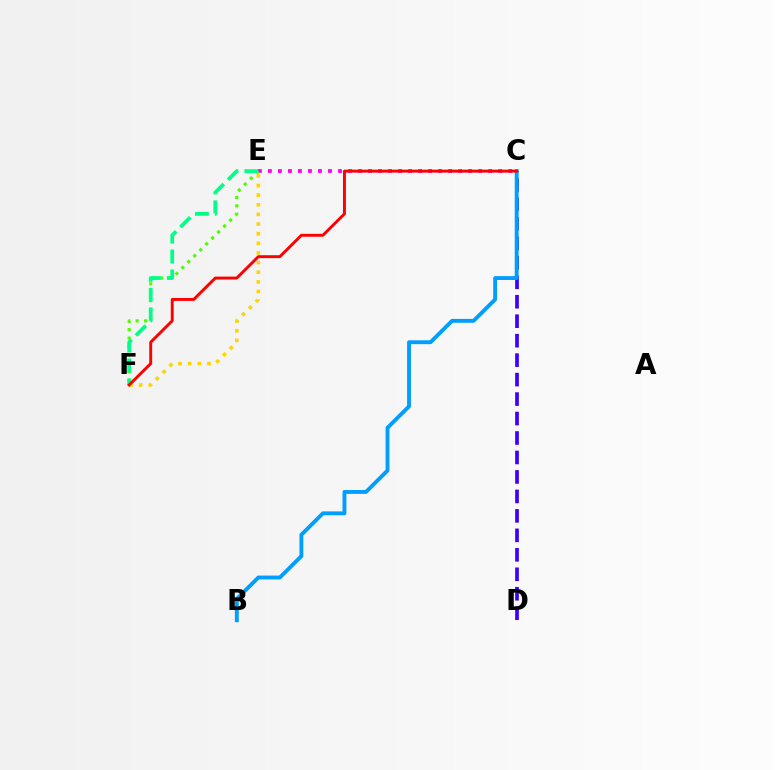{('C', 'E'): [{'color': '#ff00ed', 'line_style': 'dotted', 'thickness': 2.72}], ('C', 'D'): [{'color': '#3700ff', 'line_style': 'dashed', 'thickness': 2.64}], ('E', 'F'): [{'color': '#4fff00', 'line_style': 'dotted', 'thickness': 2.29}, {'color': '#00ff86', 'line_style': 'dashed', 'thickness': 2.71}, {'color': '#ffd500', 'line_style': 'dotted', 'thickness': 2.62}], ('B', 'C'): [{'color': '#009eff', 'line_style': 'solid', 'thickness': 2.79}], ('C', 'F'): [{'color': '#ff0000', 'line_style': 'solid', 'thickness': 2.1}]}